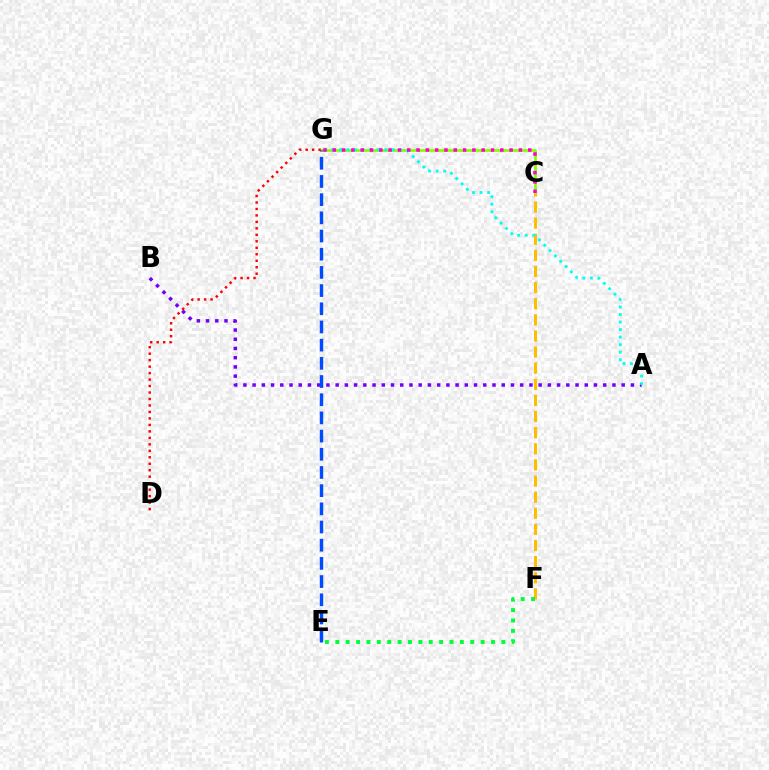{('A', 'B'): [{'color': '#7200ff', 'line_style': 'dotted', 'thickness': 2.51}], ('C', 'G'): [{'color': '#84ff00', 'line_style': 'solid', 'thickness': 1.97}, {'color': '#ff00cf', 'line_style': 'dotted', 'thickness': 2.53}], ('C', 'F'): [{'color': '#ffbd00', 'line_style': 'dashed', 'thickness': 2.19}], ('E', 'F'): [{'color': '#00ff39', 'line_style': 'dotted', 'thickness': 2.82}], ('E', 'G'): [{'color': '#004bff', 'line_style': 'dashed', 'thickness': 2.47}], ('A', 'G'): [{'color': '#00fff6', 'line_style': 'dotted', 'thickness': 2.05}], ('D', 'G'): [{'color': '#ff0000', 'line_style': 'dotted', 'thickness': 1.76}]}